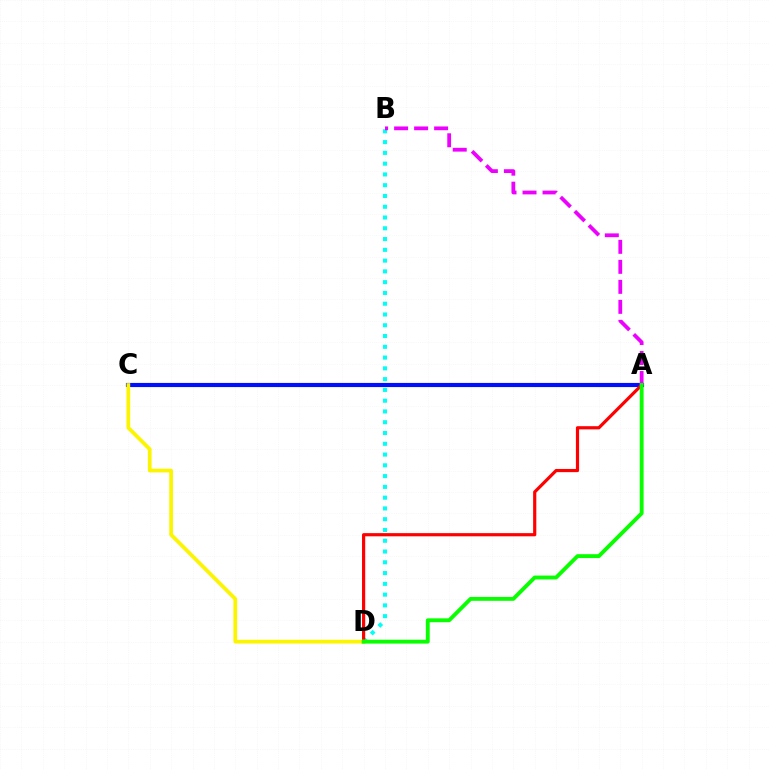{('A', 'C'): [{'color': '#0010ff', 'line_style': 'solid', 'thickness': 2.99}], ('B', 'D'): [{'color': '#00fff6', 'line_style': 'dotted', 'thickness': 2.93}], ('A', 'D'): [{'color': '#ff0000', 'line_style': 'solid', 'thickness': 2.29}, {'color': '#08ff00', 'line_style': 'solid', 'thickness': 2.78}], ('A', 'B'): [{'color': '#ee00ff', 'line_style': 'dashed', 'thickness': 2.72}], ('C', 'D'): [{'color': '#fcf500', 'line_style': 'solid', 'thickness': 2.68}]}